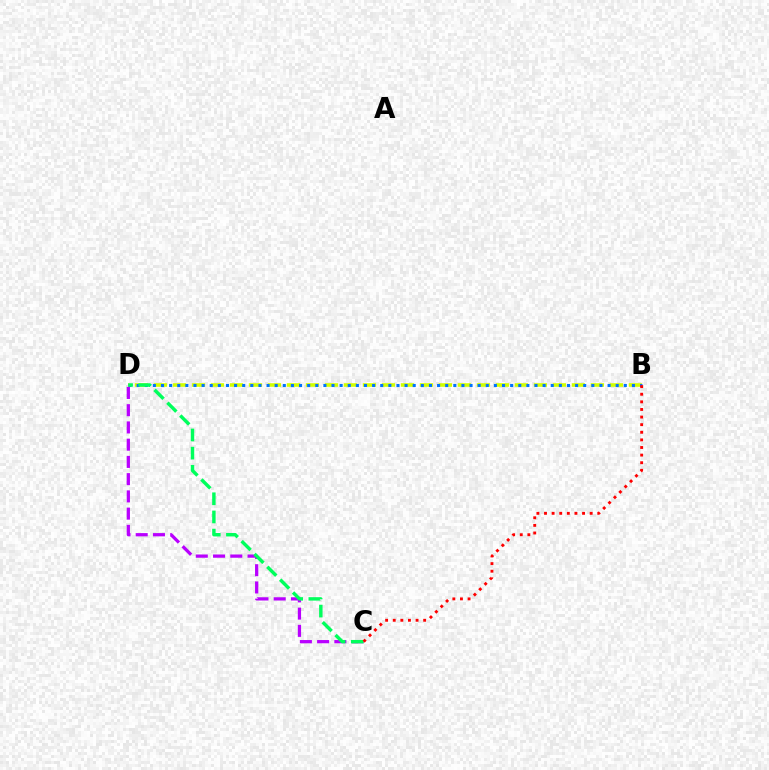{('C', 'D'): [{'color': '#b900ff', 'line_style': 'dashed', 'thickness': 2.34}, {'color': '#00ff5c', 'line_style': 'dashed', 'thickness': 2.47}], ('B', 'D'): [{'color': '#d1ff00', 'line_style': 'dashed', 'thickness': 2.58}, {'color': '#0074ff', 'line_style': 'dotted', 'thickness': 2.21}], ('B', 'C'): [{'color': '#ff0000', 'line_style': 'dotted', 'thickness': 2.07}]}